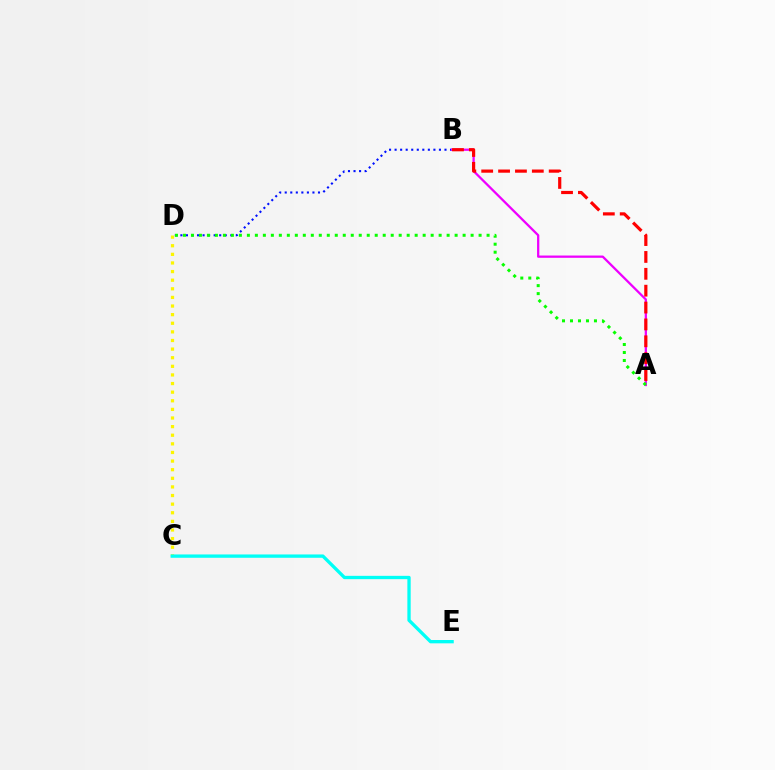{('C', 'D'): [{'color': '#fcf500', 'line_style': 'dotted', 'thickness': 2.34}], ('B', 'D'): [{'color': '#0010ff', 'line_style': 'dotted', 'thickness': 1.51}], ('A', 'B'): [{'color': '#ee00ff', 'line_style': 'solid', 'thickness': 1.63}, {'color': '#ff0000', 'line_style': 'dashed', 'thickness': 2.29}], ('A', 'D'): [{'color': '#08ff00', 'line_style': 'dotted', 'thickness': 2.17}], ('C', 'E'): [{'color': '#00fff6', 'line_style': 'solid', 'thickness': 2.39}]}